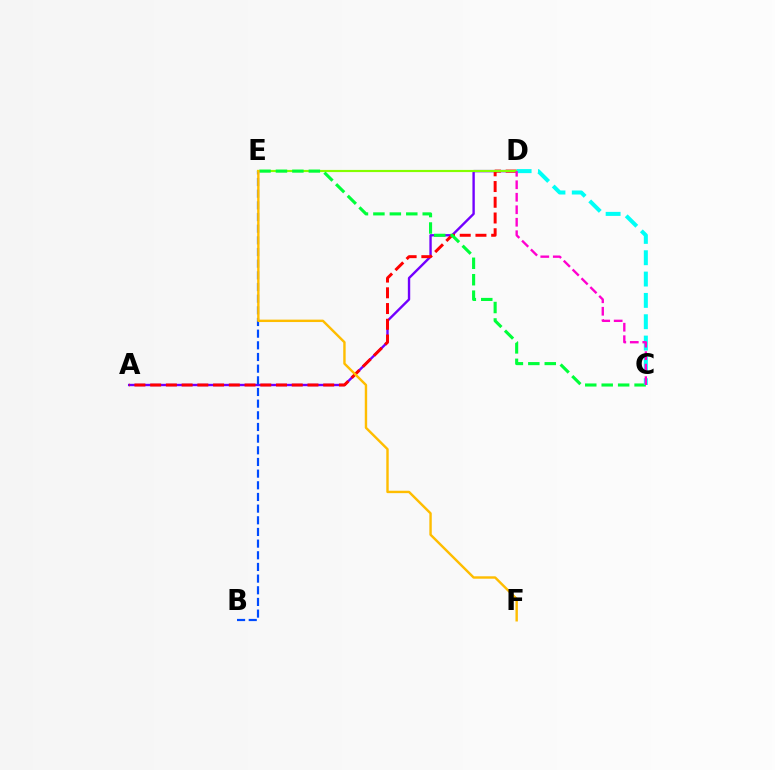{('A', 'D'): [{'color': '#7200ff', 'line_style': 'solid', 'thickness': 1.72}, {'color': '#ff0000', 'line_style': 'dashed', 'thickness': 2.14}], ('B', 'E'): [{'color': '#004bff', 'line_style': 'dashed', 'thickness': 1.58}], ('D', 'E'): [{'color': '#84ff00', 'line_style': 'solid', 'thickness': 1.55}], ('C', 'E'): [{'color': '#00ff39', 'line_style': 'dashed', 'thickness': 2.23}], ('C', 'D'): [{'color': '#00fff6', 'line_style': 'dashed', 'thickness': 2.9}, {'color': '#ff00cf', 'line_style': 'dashed', 'thickness': 1.7}], ('E', 'F'): [{'color': '#ffbd00', 'line_style': 'solid', 'thickness': 1.74}]}